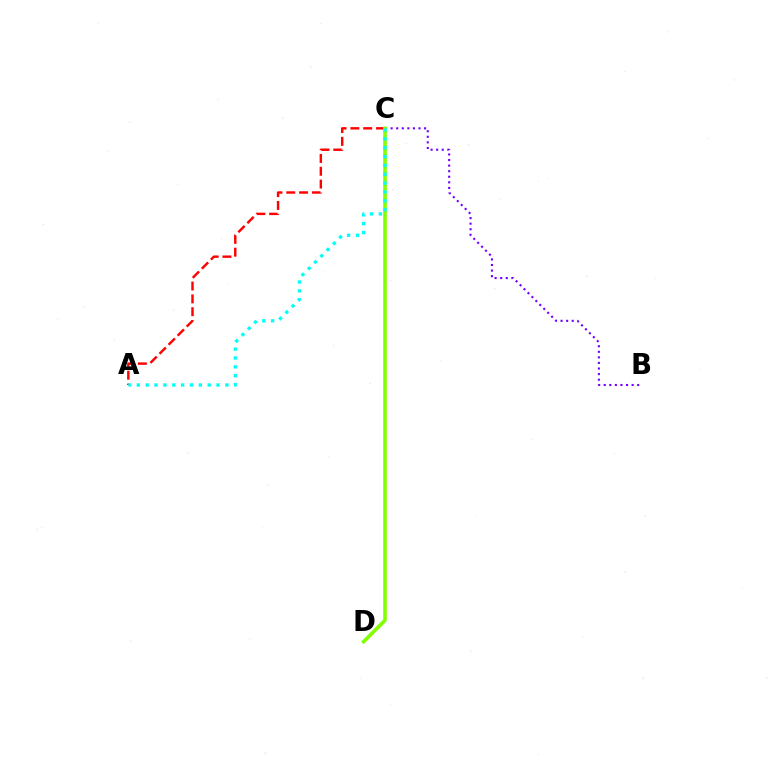{('A', 'C'): [{'color': '#ff0000', 'line_style': 'dashed', 'thickness': 1.74}, {'color': '#00fff6', 'line_style': 'dotted', 'thickness': 2.41}], ('B', 'C'): [{'color': '#7200ff', 'line_style': 'dotted', 'thickness': 1.52}], ('C', 'D'): [{'color': '#84ff00', 'line_style': 'solid', 'thickness': 2.6}]}